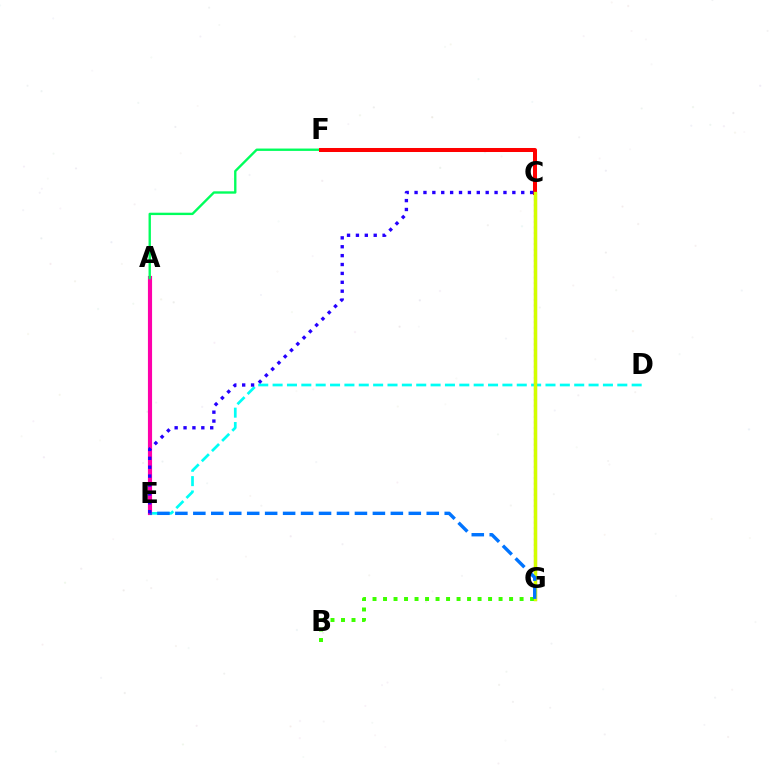{('D', 'E'): [{'color': '#00fff6', 'line_style': 'dashed', 'thickness': 1.95}], ('C', 'G'): [{'color': '#b900ff', 'line_style': 'dotted', 'thickness': 1.51}, {'color': '#ff9400', 'line_style': 'solid', 'thickness': 2.29}, {'color': '#d1ff00', 'line_style': 'solid', 'thickness': 2.39}], ('A', 'E'): [{'color': '#ff00ac', 'line_style': 'solid', 'thickness': 2.98}], ('A', 'F'): [{'color': '#00ff5c', 'line_style': 'solid', 'thickness': 1.7}], ('B', 'G'): [{'color': '#3dff00', 'line_style': 'dotted', 'thickness': 2.85}], ('C', 'F'): [{'color': '#ff0000', 'line_style': 'solid', 'thickness': 2.89}], ('E', 'G'): [{'color': '#0074ff', 'line_style': 'dashed', 'thickness': 2.44}], ('C', 'E'): [{'color': '#2500ff', 'line_style': 'dotted', 'thickness': 2.42}]}